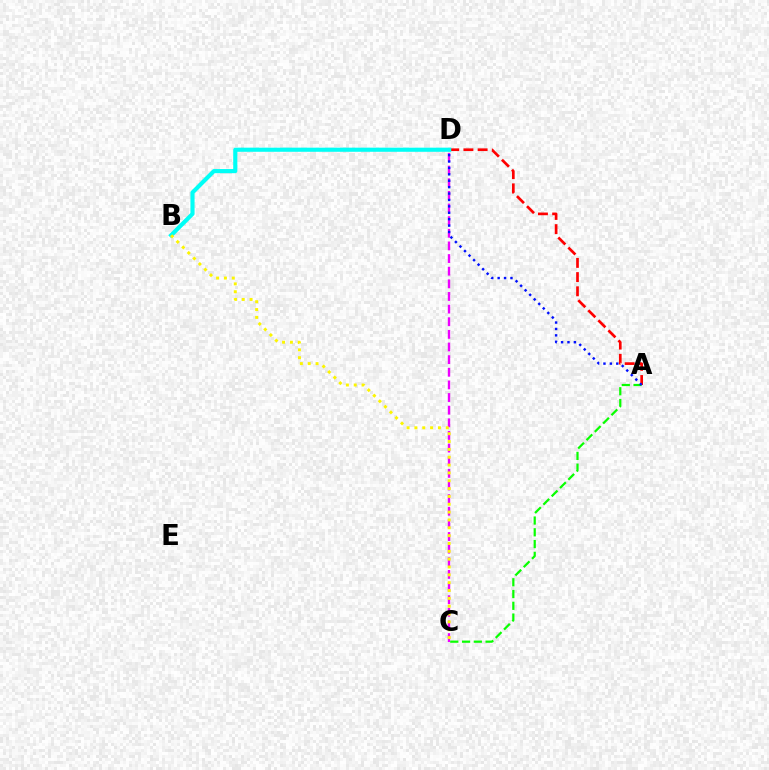{('C', 'D'): [{'color': '#ee00ff', 'line_style': 'dashed', 'thickness': 1.72}], ('A', 'D'): [{'color': '#ff0000', 'line_style': 'dashed', 'thickness': 1.93}, {'color': '#0010ff', 'line_style': 'dotted', 'thickness': 1.74}], ('A', 'C'): [{'color': '#08ff00', 'line_style': 'dashed', 'thickness': 1.6}], ('B', 'D'): [{'color': '#00fff6', 'line_style': 'solid', 'thickness': 2.97}], ('B', 'C'): [{'color': '#fcf500', 'line_style': 'dotted', 'thickness': 2.13}]}